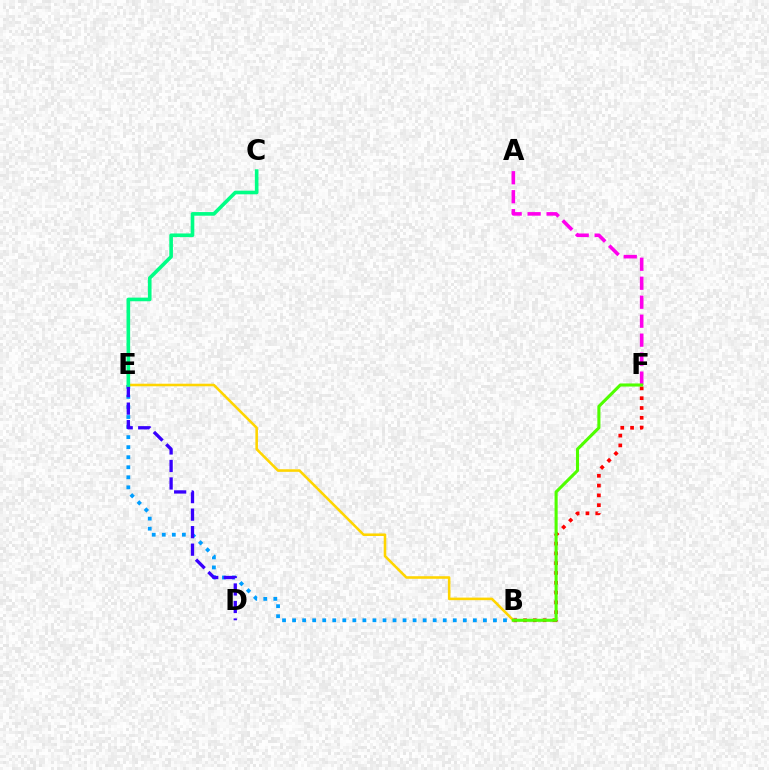{('B', 'E'): [{'color': '#009eff', 'line_style': 'dotted', 'thickness': 2.73}, {'color': '#ffd500', 'line_style': 'solid', 'thickness': 1.85}], ('B', 'F'): [{'color': '#ff0000', 'line_style': 'dotted', 'thickness': 2.66}, {'color': '#4fff00', 'line_style': 'solid', 'thickness': 2.22}], ('A', 'F'): [{'color': '#ff00ed', 'line_style': 'dashed', 'thickness': 2.58}], ('D', 'E'): [{'color': '#3700ff', 'line_style': 'dashed', 'thickness': 2.38}], ('C', 'E'): [{'color': '#00ff86', 'line_style': 'solid', 'thickness': 2.62}]}